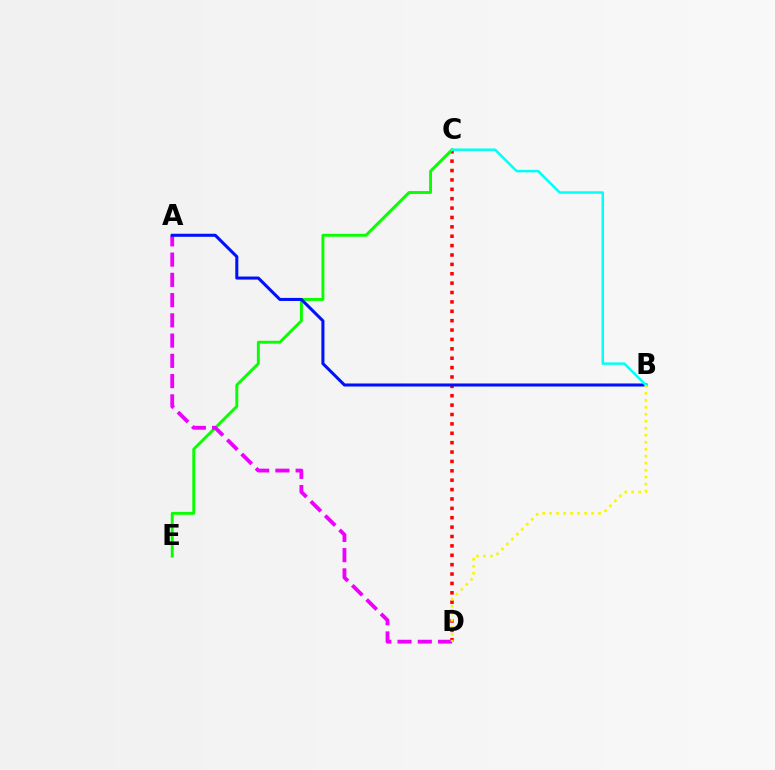{('C', 'D'): [{'color': '#ff0000', 'line_style': 'dotted', 'thickness': 2.55}], ('C', 'E'): [{'color': '#08ff00', 'line_style': 'solid', 'thickness': 2.09}], ('A', 'D'): [{'color': '#ee00ff', 'line_style': 'dashed', 'thickness': 2.75}], ('A', 'B'): [{'color': '#0010ff', 'line_style': 'solid', 'thickness': 2.2}], ('B', 'C'): [{'color': '#00fff6', 'line_style': 'solid', 'thickness': 1.79}], ('B', 'D'): [{'color': '#fcf500', 'line_style': 'dotted', 'thickness': 1.9}]}